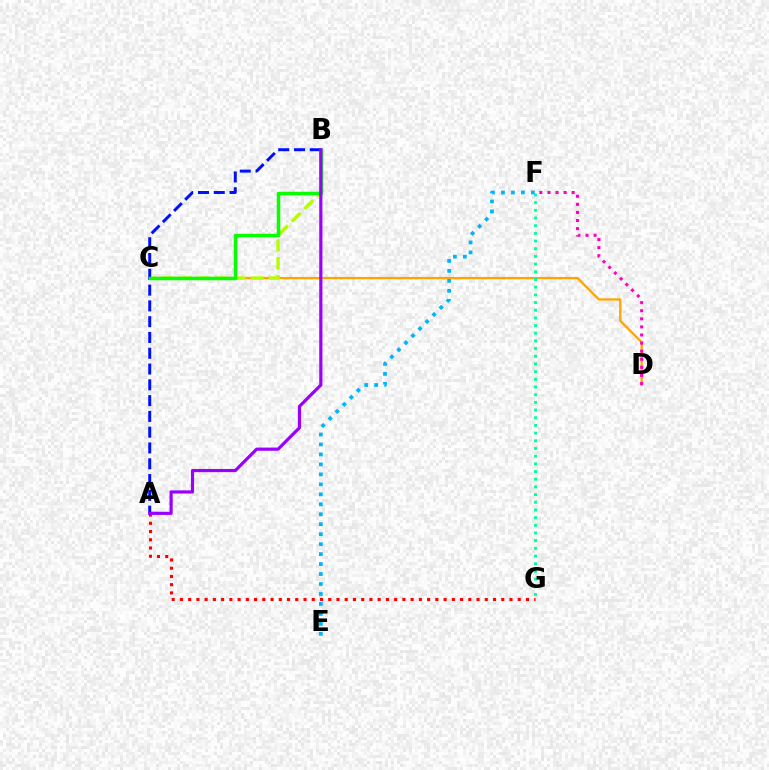{('C', 'D'): [{'color': '#ffa500', 'line_style': 'solid', 'thickness': 1.66}], ('B', 'C'): [{'color': '#b3ff00', 'line_style': 'dashed', 'thickness': 2.43}, {'color': '#08ff00', 'line_style': 'solid', 'thickness': 2.5}], ('F', 'G'): [{'color': '#00ff9d', 'line_style': 'dotted', 'thickness': 2.09}], ('A', 'G'): [{'color': '#ff0000', 'line_style': 'dotted', 'thickness': 2.24}], ('D', 'F'): [{'color': '#ff00bd', 'line_style': 'dotted', 'thickness': 2.2}], ('A', 'B'): [{'color': '#0010ff', 'line_style': 'dashed', 'thickness': 2.14}, {'color': '#9b00ff', 'line_style': 'solid', 'thickness': 2.29}], ('E', 'F'): [{'color': '#00b5ff', 'line_style': 'dotted', 'thickness': 2.71}]}